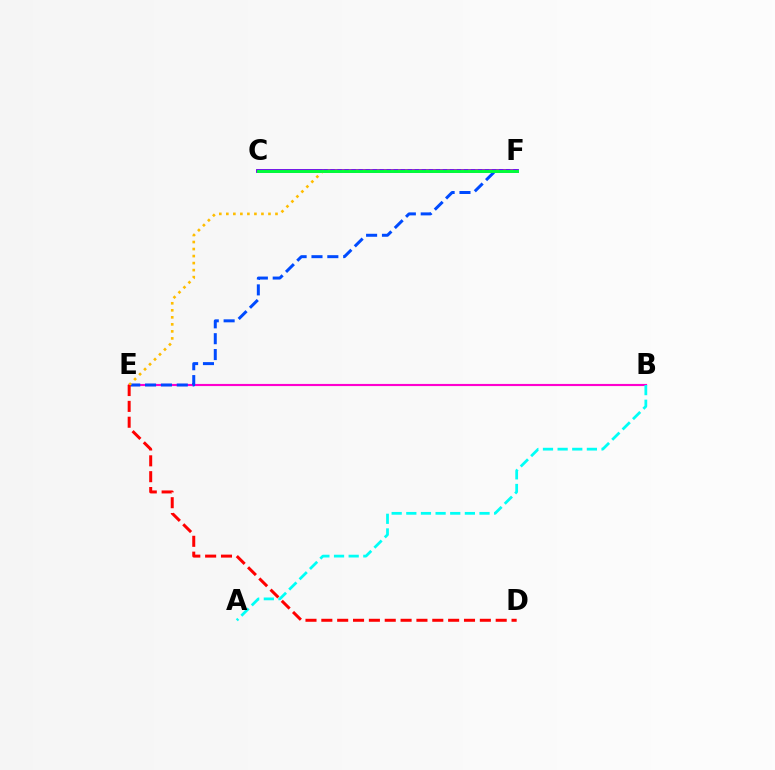{('B', 'E'): [{'color': '#ff00cf', 'line_style': 'solid', 'thickness': 1.54}], ('C', 'F'): [{'color': '#84ff00', 'line_style': 'solid', 'thickness': 2.66}, {'color': '#7200ff', 'line_style': 'solid', 'thickness': 2.72}, {'color': '#00ff39', 'line_style': 'solid', 'thickness': 2.11}], ('E', 'F'): [{'color': '#004bff', 'line_style': 'dashed', 'thickness': 2.15}, {'color': '#ffbd00', 'line_style': 'dotted', 'thickness': 1.91}], ('D', 'E'): [{'color': '#ff0000', 'line_style': 'dashed', 'thickness': 2.15}], ('A', 'B'): [{'color': '#00fff6', 'line_style': 'dashed', 'thickness': 1.99}]}